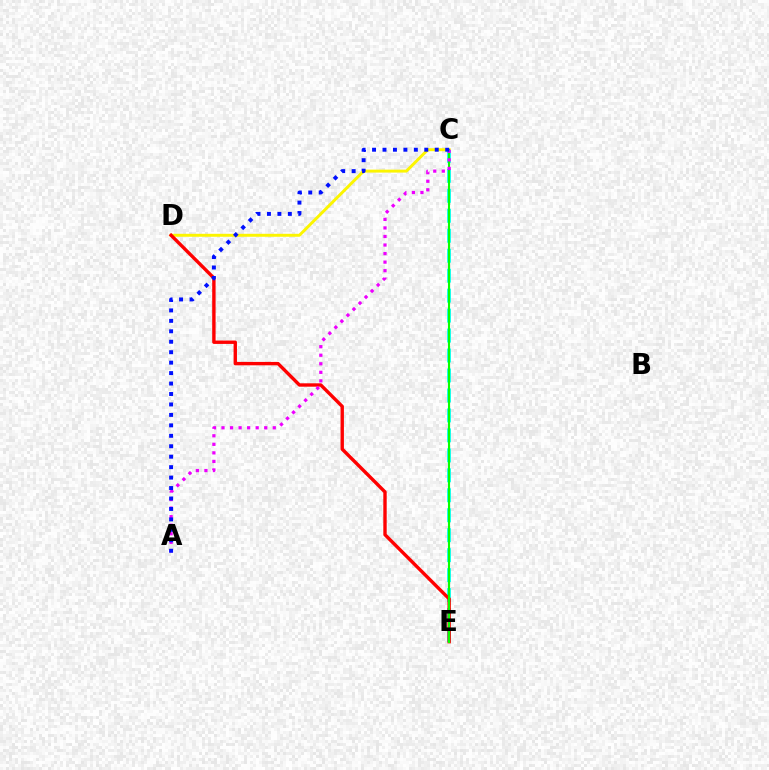{('C', 'D'): [{'color': '#fcf500', 'line_style': 'solid', 'thickness': 2.12}], ('C', 'E'): [{'color': '#00fff6', 'line_style': 'dashed', 'thickness': 2.71}, {'color': '#08ff00', 'line_style': 'solid', 'thickness': 1.51}], ('D', 'E'): [{'color': '#ff0000', 'line_style': 'solid', 'thickness': 2.44}], ('A', 'C'): [{'color': '#ee00ff', 'line_style': 'dotted', 'thickness': 2.32}, {'color': '#0010ff', 'line_style': 'dotted', 'thickness': 2.84}]}